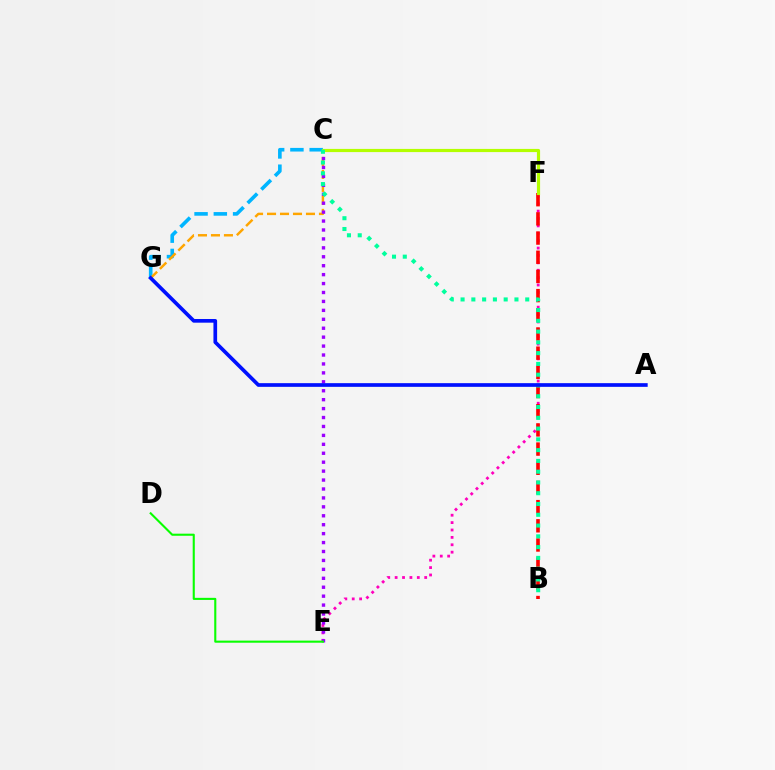{('E', 'F'): [{'color': '#ff00bd', 'line_style': 'dotted', 'thickness': 2.01}], ('C', 'G'): [{'color': '#00b5ff', 'line_style': 'dashed', 'thickness': 2.62}, {'color': '#ffa500', 'line_style': 'dashed', 'thickness': 1.76}], ('B', 'F'): [{'color': '#ff0000', 'line_style': 'dashed', 'thickness': 2.61}], ('C', 'E'): [{'color': '#9b00ff', 'line_style': 'dotted', 'thickness': 2.43}], ('D', 'E'): [{'color': '#08ff00', 'line_style': 'solid', 'thickness': 1.51}], ('C', 'F'): [{'color': '#b3ff00', 'line_style': 'solid', 'thickness': 2.28}], ('B', 'C'): [{'color': '#00ff9d', 'line_style': 'dotted', 'thickness': 2.93}], ('A', 'G'): [{'color': '#0010ff', 'line_style': 'solid', 'thickness': 2.65}]}